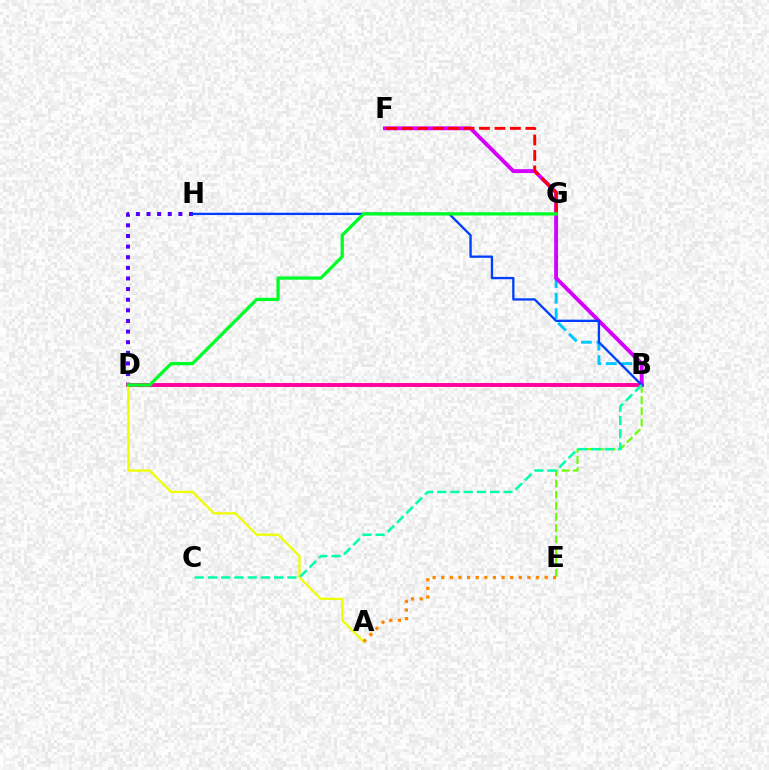{('D', 'H'): [{'color': '#4f00ff', 'line_style': 'dotted', 'thickness': 2.89}], ('B', 'G'): [{'color': '#00c7ff', 'line_style': 'dashed', 'thickness': 2.1}], ('B', 'D'): [{'color': '#ff00a0', 'line_style': 'solid', 'thickness': 2.81}], ('B', 'E'): [{'color': '#66ff00', 'line_style': 'dashed', 'thickness': 1.52}], ('B', 'F'): [{'color': '#d600ff', 'line_style': 'solid', 'thickness': 2.79}], ('F', 'G'): [{'color': '#ff0000', 'line_style': 'dashed', 'thickness': 2.1}], ('A', 'D'): [{'color': '#eeff00', 'line_style': 'solid', 'thickness': 1.64}], ('B', 'H'): [{'color': '#003fff', 'line_style': 'solid', 'thickness': 1.67}], ('A', 'E'): [{'color': '#ff8800', 'line_style': 'dotted', 'thickness': 2.34}], ('B', 'C'): [{'color': '#00ffaf', 'line_style': 'dashed', 'thickness': 1.8}], ('D', 'G'): [{'color': '#00ff27', 'line_style': 'solid', 'thickness': 2.36}]}